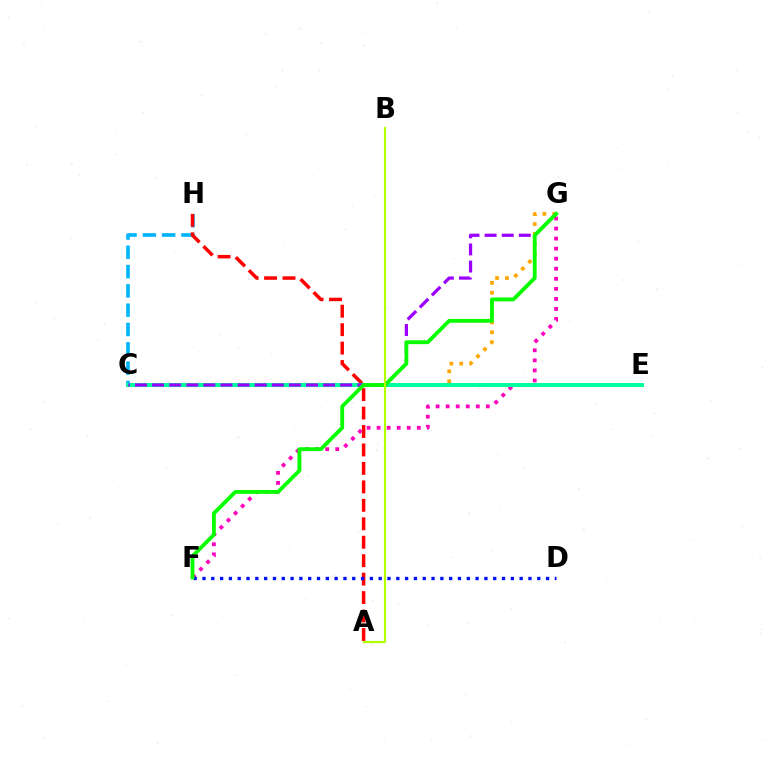{('C', 'H'): [{'color': '#00b5ff', 'line_style': 'dashed', 'thickness': 2.62}], ('A', 'H'): [{'color': '#ff0000', 'line_style': 'dashed', 'thickness': 2.51}], ('C', 'G'): [{'color': '#ffa500', 'line_style': 'dotted', 'thickness': 2.69}, {'color': '#9b00ff', 'line_style': 'dashed', 'thickness': 2.32}], ('F', 'G'): [{'color': '#ff00bd', 'line_style': 'dotted', 'thickness': 2.73}, {'color': '#08ff00', 'line_style': 'solid', 'thickness': 2.75}], ('C', 'E'): [{'color': '#00ff9d', 'line_style': 'solid', 'thickness': 2.86}], ('D', 'F'): [{'color': '#0010ff', 'line_style': 'dotted', 'thickness': 2.39}], ('A', 'B'): [{'color': '#b3ff00', 'line_style': 'solid', 'thickness': 1.57}]}